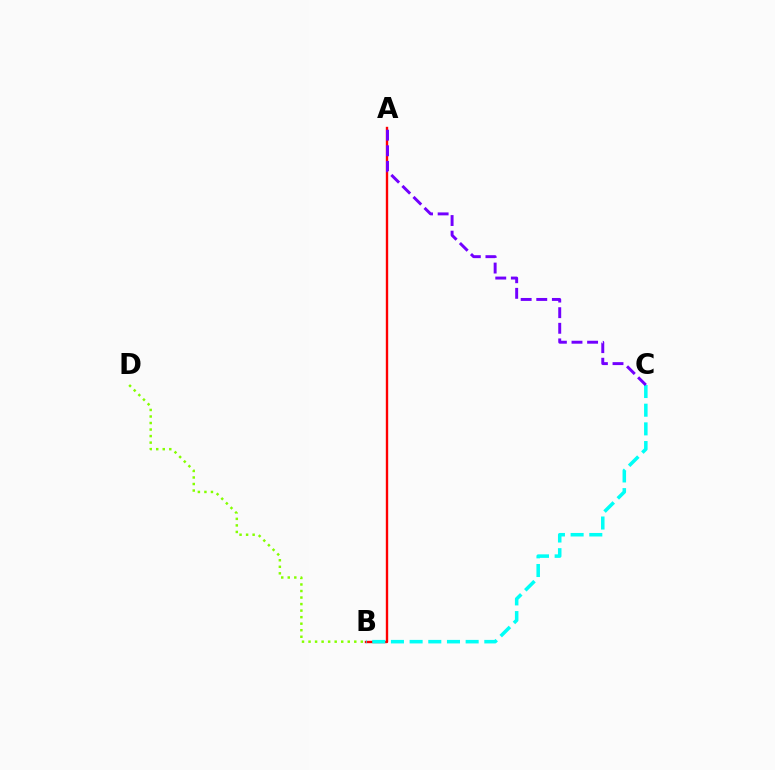{('B', 'D'): [{'color': '#84ff00', 'line_style': 'dotted', 'thickness': 1.78}], ('A', 'B'): [{'color': '#ff0000', 'line_style': 'solid', 'thickness': 1.7}], ('B', 'C'): [{'color': '#00fff6', 'line_style': 'dashed', 'thickness': 2.54}], ('A', 'C'): [{'color': '#7200ff', 'line_style': 'dashed', 'thickness': 2.12}]}